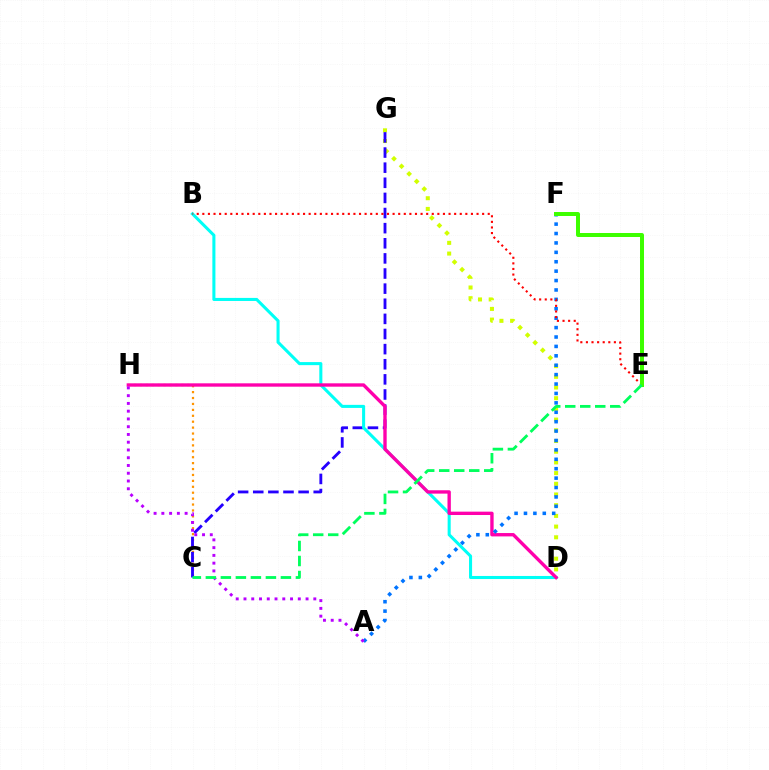{('D', 'G'): [{'color': '#d1ff00', 'line_style': 'dotted', 'thickness': 2.91}], ('C', 'H'): [{'color': '#ff9400', 'line_style': 'dotted', 'thickness': 1.61}], ('C', 'G'): [{'color': '#2500ff', 'line_style': 'dashed', 'thickness': 2.05}], ('B', 'D'): [{'color': '#00fff6', 'line_style': 'solid', 'thickness': 2.2}], ('D', 'H'): [{'color': '#ff00ac', 'line_style': 'solid', 'thickness': 2.42}], ('A', 'F'): [{'color': '#0074ff', 'line_style': 'dotted', 'thickness': 2.56}], ('B', 'E'): [{'color': '#ff0000', 'line_style': 'dotted', 'thickness': 1.52}], ('E', 'F'): [{'color': '#3dff00', 'line_style': 'solid', 'thickness': 2.87}], ('A', 'H'): [{'color': '#b900ff', 'line_style': 'dotted', 'thickness': 2.11}], ('C', 'E'): [{'color': '#00ff5c', 'line_style': 'dashed', 'thickness': 2.04}]}